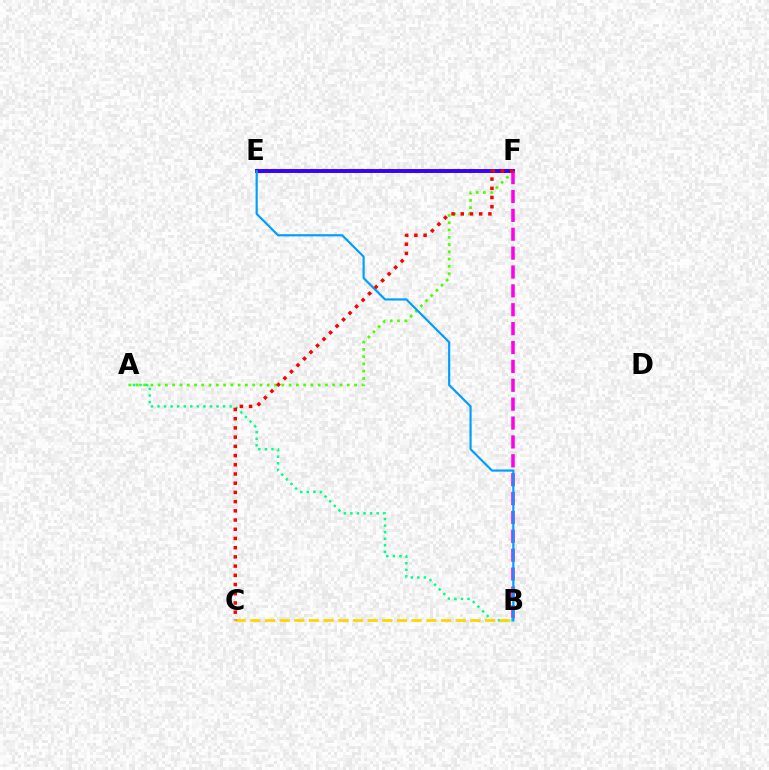{('A', 'F'): [{'color': '#4fff00', 'line_style': 'dotted', 'thickness': 1.98}], ('A', 'B'): [{'color': '#00ff86', 'line_style': 'dotted', 'thickness': 1.78}], ('E', 'F'): [{'color': '#3700ff', 'line_style': 'solid', 'thickness': 2.83}], ('B', 'F'): [{'color': '#ff00ed', 'line_style': 'dashed', 'thickness': 2.56}], ('B', 'C'): [{'color': '#ffd500', 'line_style': 'dashed', 'thickness': 1.99}], ('B', 'E'): [{'color': '#009eff', 'line_style': 'solid', 'thickness': 1.57}], ('C', 'F'): [{'color': '#ff0000', 'line_style': 'dotted', 'thickness': 2.5}]}